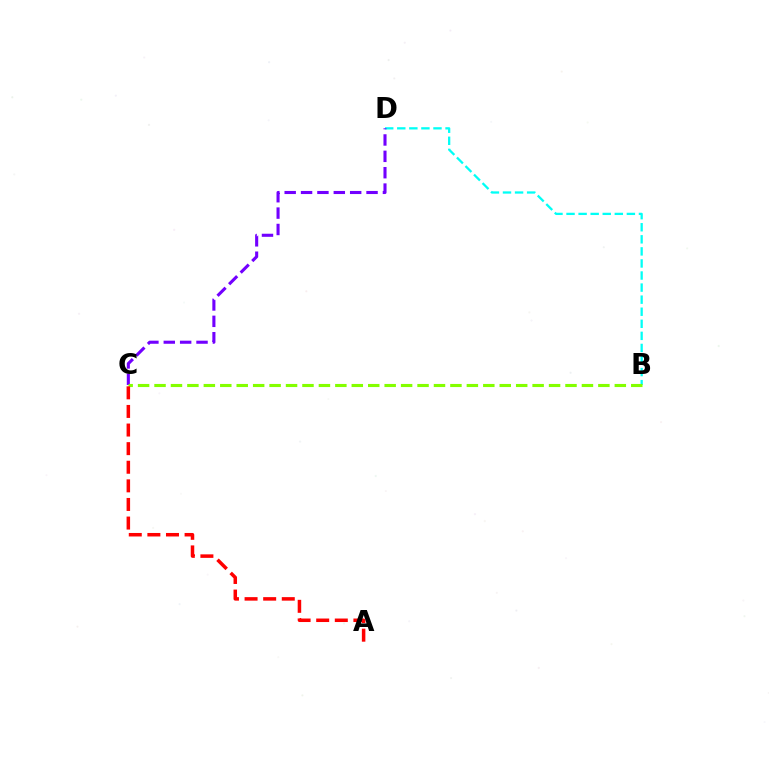{('B', 'D'): [{'color': '#00fff6', 'line_style': 'dashed', 'thickness': 1.64}], ('C', 'D'): [{'color': '#7200ff', 'line_style': 'dashed', 'thickness': 2.22}], ('B', 'C'): [{'color': '#84ff00', 'line_style': 'dashed', 'thickness': 2.23}], ('A', 'C'): [{'color': '#ff0000', 'line_style': 'dashed', 'thickness': 2.53}]}